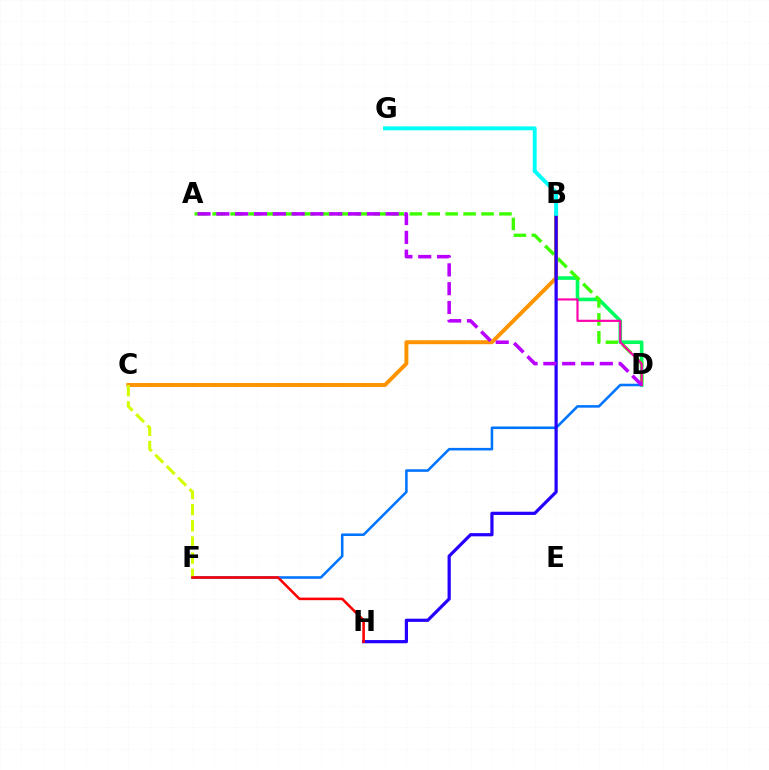{('B', 'D'): [{'color': '#00ff5c', 'line_style': 'solid', 'thickness': 2.6}, {'color': '#ff00ac', 'line_style': 'solid', 'thickness': 1.56}], ('B', 'C'): [{'color': '#ff9400', 'line_style': 'solid', 'thickness': 2.85}], ('D', 'F'): [{'color': '#0074ff', 'line_style': 'solid', 'thickness': 1.84}], ('A', 'D'): [{'color': '#3dff00', 'line_style': 'dashed', 'thickness': 2.44}, {'color': '#b900ff', 'line_style': 'dashed', 'thickness': 2.56}], ('B', 'H'): [{'color': '#2500ff', 'line_style': 'solid', 'thickness': 2.31}], ('B', 'G'): [{'color': '#00fff6', 'line_style': 'solid', 'thickness': 2.81}], ('C', 'F'): [{'color': '#d1ff00', 'line_style': 'dashed', 'thickness': 2.2}], ('F', 'H'): [{'color': '#ff0000', 'line_style': 'solid', 'thickness': 1.85}]}